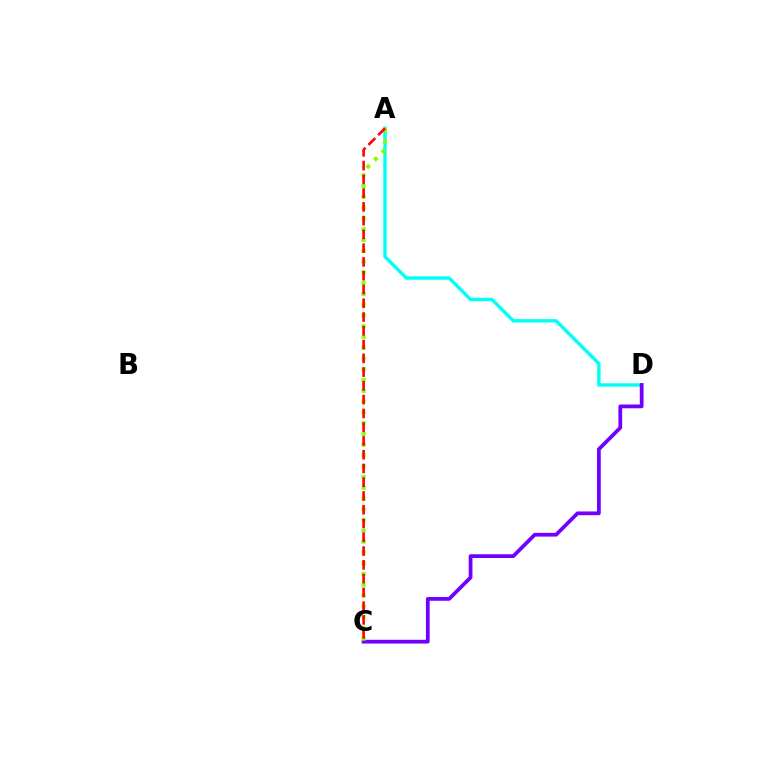{('A', 'D'): [{'color': '#00fff6', 'line_style': 'solid', 'thickness': 2.45}], ('C', 'D'): [{'color': '#7200ff', 'line_style': 'solid', 'thickness': 2.71}], ('A', 'C'): [{'color': '#84ff00', 'line_style': 'dotted', 'thickness': 2.93}, {'color': '#ff0000', 'line_style': 'dashed', 'thickness': 1.87}]}